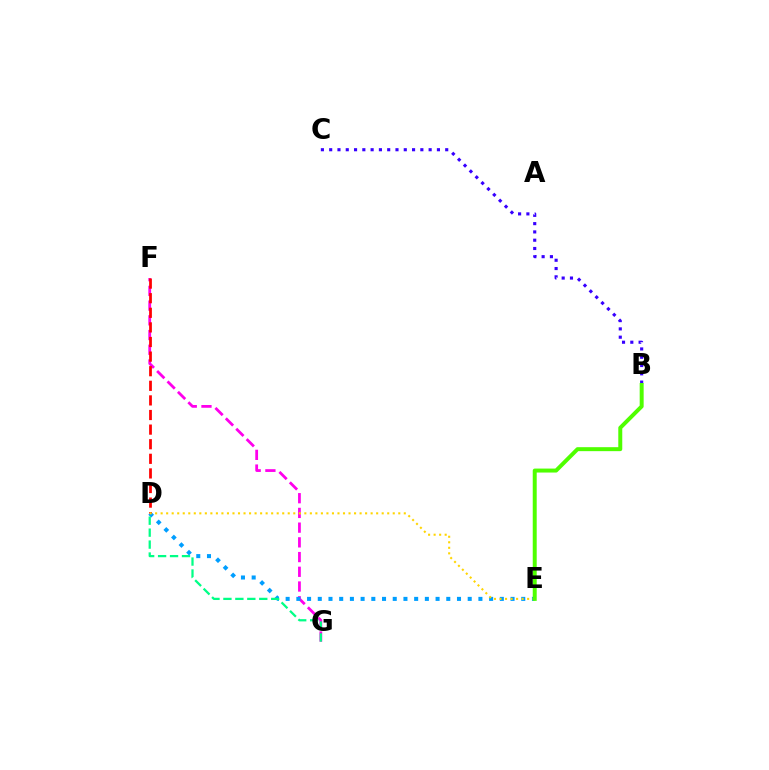{('F', 'G'): [{'color': '#ff00ed', 'line_style': 'dashed', 'thickness': 2.0}], ('D', 'E'): [{'color': '#009eff', 'line_style': 'dotted', 'thickness': 2.91}, {'color': '#ffd500', 'line_style': 'dotted', 'thickness': 1.5}], ('B', 'C'): [{'color': '#3700ff', 'line_style': 'dotted', 'thickness': 2.25}], ('D', 'F'): [{'color': '#ff0000', 'line_style': 'dashed', 'thickness': 1.98}], ('D', 'G'): [{'color': '#00ff86', 'line_style': 'dashed', 'thickness': 1.62}], ('B', 'E'): [{'color': '#4fff00', 'line_style': 'solid', 'thickness': 2.86}]}